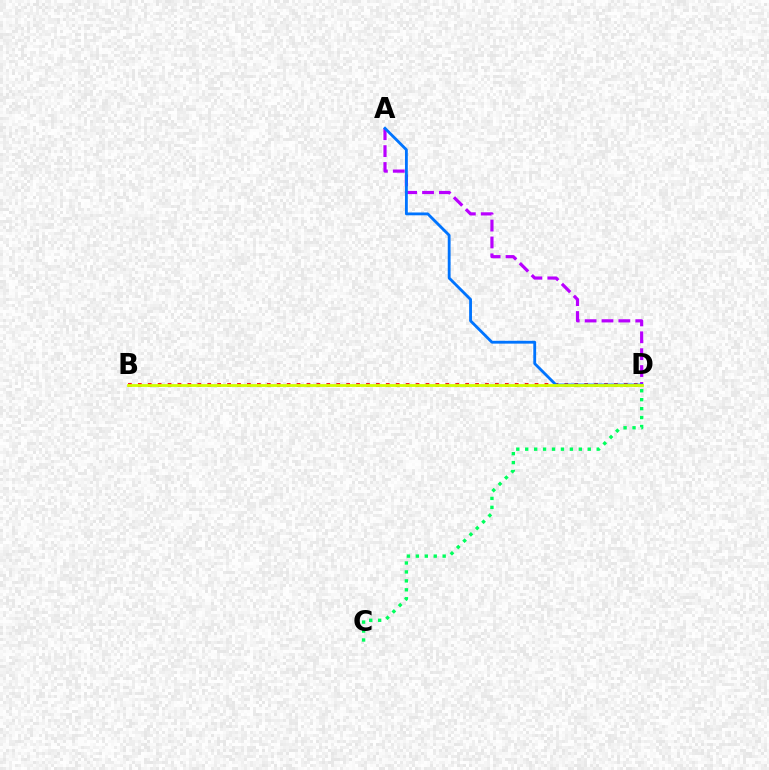{('C', 'D'): [{'color': '#00ff5c', 'line_style': 'dotted', 'thickness': 2.43}], ('B', 'D'): [{'color': '#ff0000', 'line_style': 'dotted', 'thickness': 2.7}, {'color': '#d1ff00', 'line_style': 'solid', 'thickness': 2.02}], ('A', 'D'): [{'color': '#b900ff', 'line_style': 'dashed', 'thickness': 2.29}, {'color': '#0074ff', 'line_style': 'solid', 'thickness': 2.04}]}